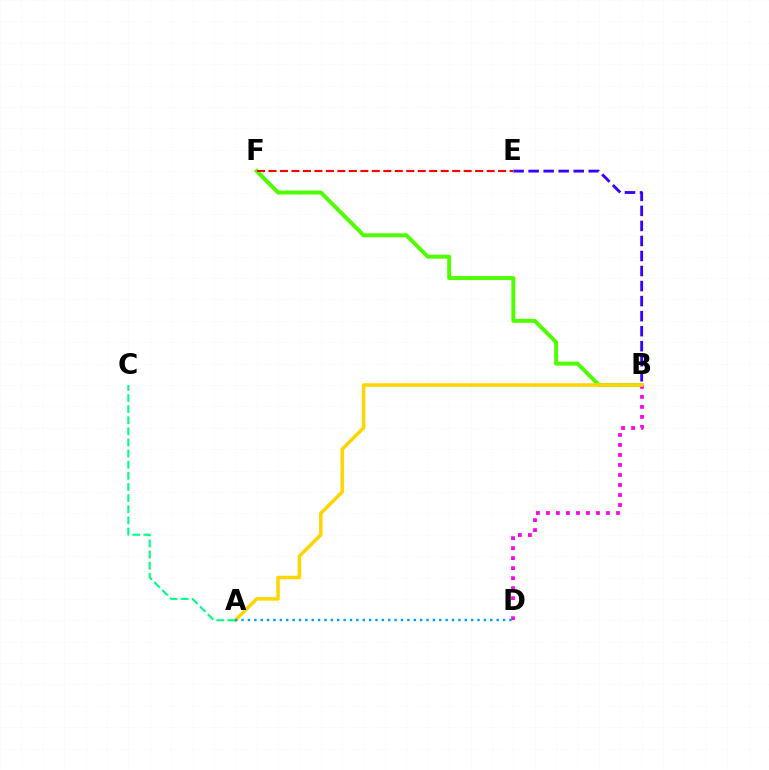{('B', 'E'): [{'color': '#3700ff', 'line_style': 'dashed', 'thickness': 2.04}], ('B', 'F'): [{'color': '#4fff00', 'line_style': 'solid', 'thickness': 2.86}], ('B', 'D'): [{'color': '#ff00ed', 'line_style': 'dotted', 'thickness': 2.72}], ('A', 'B'): [{'color': '#ffd500', 'line_style': 'solid', 'thickness': 2.53}], ('E', 'F'): [{'color': '#ff0000', 'line_style': 'dashed', 'thickness': 1.56}], ('A', 'D'): [{'color': '#009eff', 'line_style': 'dotted', 'thickness': 1.73}], ('A', 'C'): [{'color': '#00ff86', 'line_style': 'dashed', 'thickness': 1.51}]}